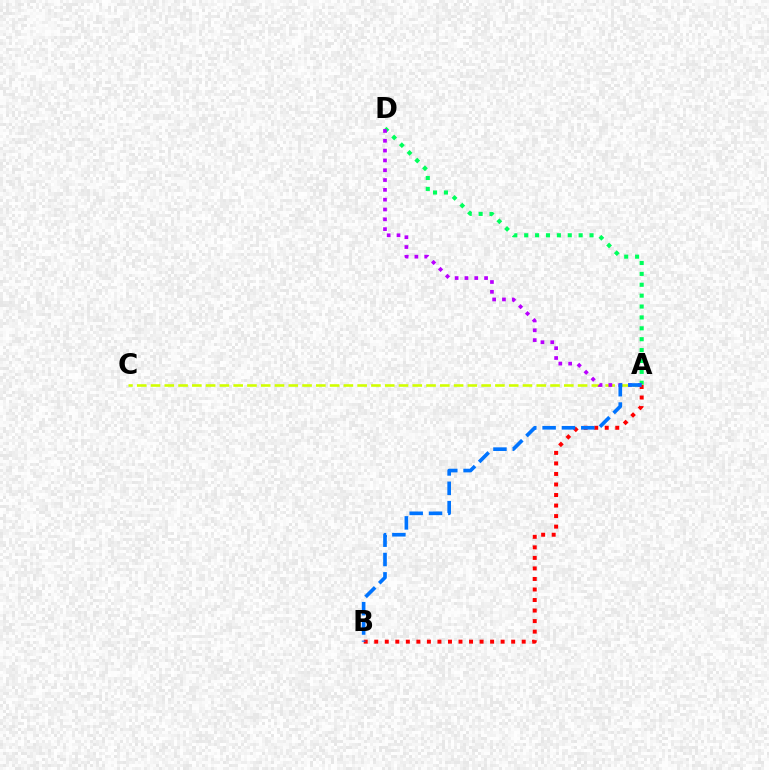{('A', 'D'): [{'color': '#00ff5c', 'line_style': 'dotted', 'thickness': 2.96}, {'color': '#b900ff', 'line_style': 'dotted', 'thickness': 2.67}], ('A', 'C'): [{'color': '#d1ff00', 'line_style': 'dashed', 'thickness': 1.87}], ('A', 'B'): [{'color': '#ff0000', 'line_style': 'dotted', 'thickness': 2.86}, {'color': '#0074ff', 'line_style': 'dashed', 'thickness': 2.63}]}